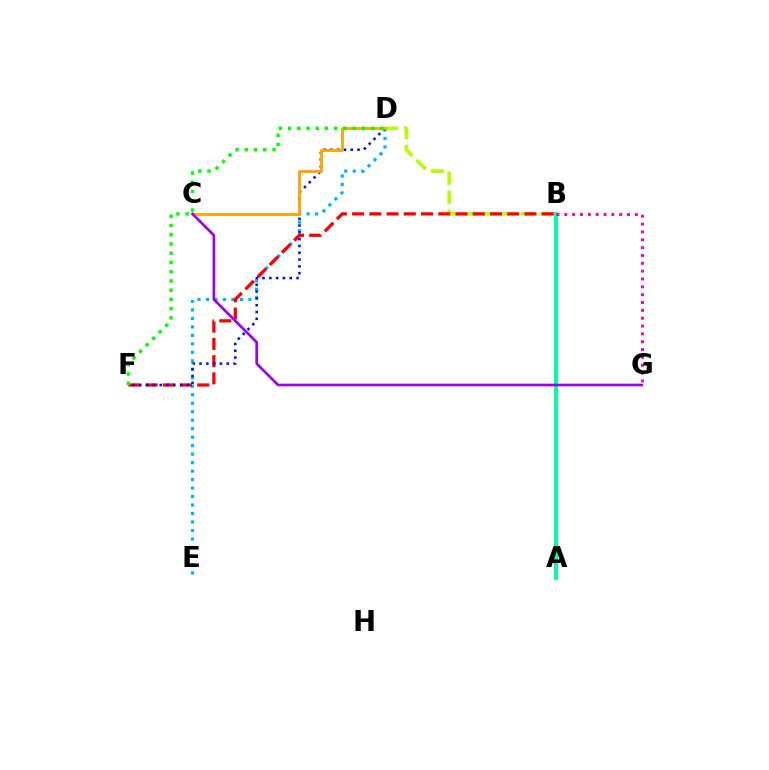{('B', 'D'): [{'color': '#b3ff00', 'line_style': 'dashed', 'thickness': 2.58}], ('D', 'E'): [{'color': '#00b5ff', 'line_style': 'dotted', 'thickness': 2.3}], ('B', 'F'): [{'color': '#ff0000', 'line_style': 'dashed', 'thickness': 2.34}], ('D', 'F'): [{'color': '#0010ff', 'line_style': 'dotted', 'thickness': 1.85}, {'color': '#08ff00', 'line_style': 'dotted', 'thickness': 2.51}], ('A', 'B'): [{'color': '#00ff9d', 'line_style': 'solid', 'thickness': 2.83}], ('B', 'G'): [{'color': '#ff00bd', 'line_style': 'dotted', 'thickness': 2.13}], ('C', 'D'): [{'color': '#ffa500', 'line_style': 'solid', 'thickness': 2.08}], ('C', 'G'): [{'color': '#9b00ff', 'line_style': 'solid', 'thickness': 1.92}]}